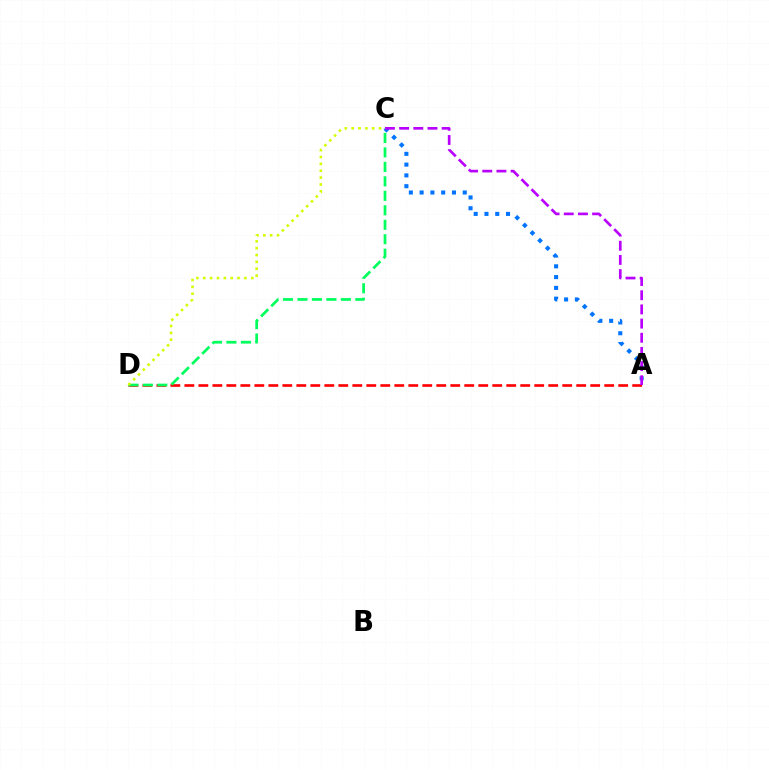{('A', 'D'): [{'color': '#ff0000', 'line_style': 'dashed', 'thickness': 1.9}], ('C', 'D'): [{'color': '#00ff5c', 'line_style': 'dashed', 'thickness': 1.97}, {'color': '#d1ff00', 'line_style': 'dotted', 'thickness': 1.86}], ('A', 'C'): [{'color': '#0074ff', 'line_style': 'dotted', 'thickness': 2.93}, {'color': '#b900ff', 'line_style': 'dashed', 'thickness': 1.93}]}